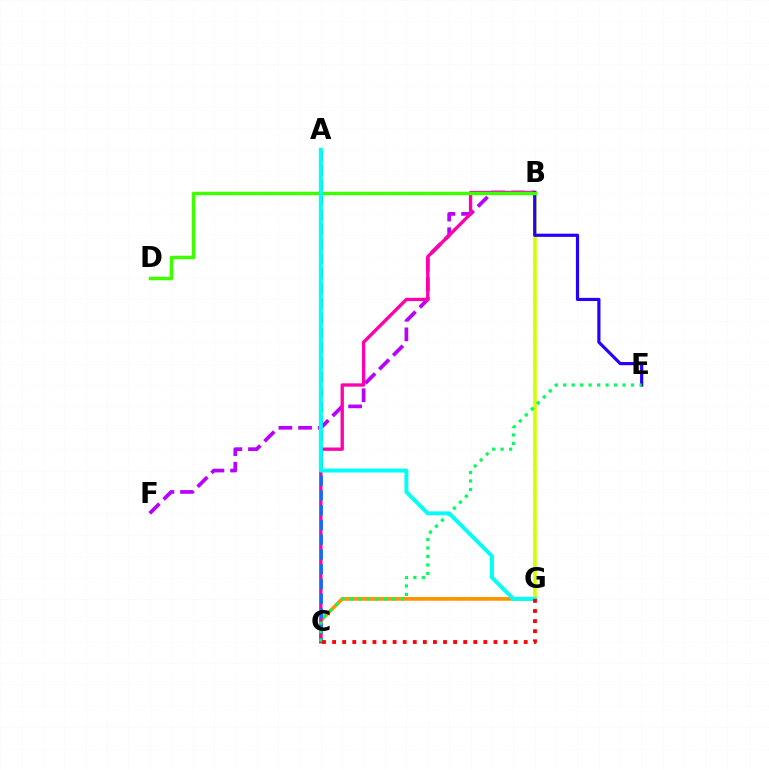{('B', 'F'): [{'color': '#b900ff', 'line_style': 'dashed', 'thickness': 2.67}], ('C', 'G'): [{'color': '#ff9400', 'line_style': 'solid', 'thickness': 2.66}, {'color': '#ff0000', 'line_style': 'dotted', 'thickness': 2.74}], ('B', 'C'): [{'color': '#ff00ac', 'line_style': 'solid', 'thickness': 2.41}], ('A', 'C'): [{'color': '#0074ff', 'line_style': 'dashed', 'thickness': 2.01}], ('B', 'G'): [{'color': '#d1ff00', 'line_style': 'solid', 'thickness': 2.55}], ('B', 'E'): [{'color': '#2500ff', 'line_style': 'solid', 'thickness': 2.28}], ('C', 'E'): [{'color': '#00ff5c', 'line_style': 'dotted', 'thickness': 2.3}], ('B', 'D'): [{'color': '#3dff00', 'line_style': 'solid', 'thickness': 2.51}], ('A', 'G'): [{'color': '#00fff6', 'line_style': 'solid', 'thickness': 2.84}]}